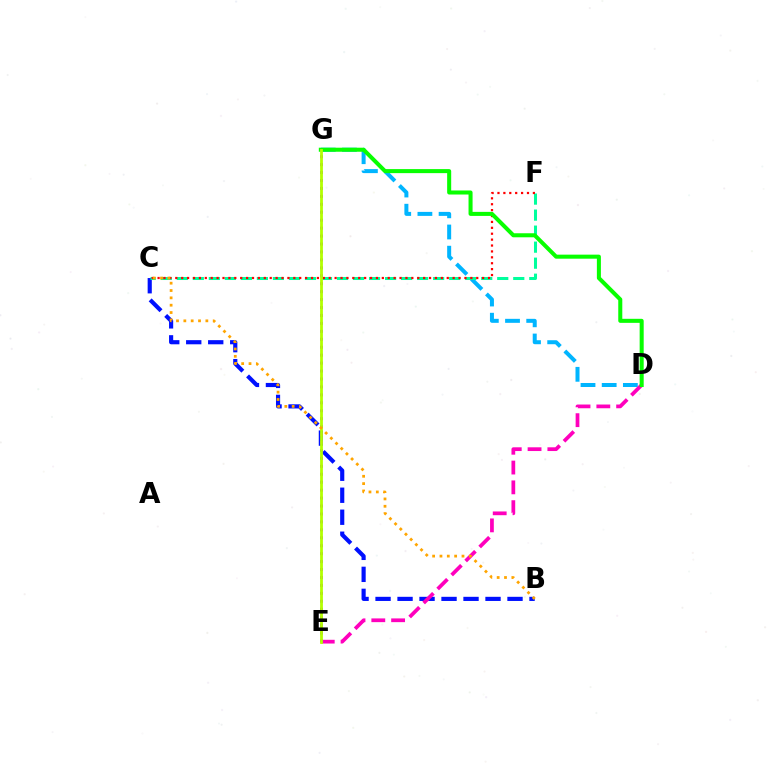{('D', 'G'): [{'color': '#00b5ff', 'line_style': 'dashed', 'thickness': 2.88}, {'color': '#08ff00', 'line_style': 'solid', 'thickness': 2.91}], ('B', 'C'): [{'color': '#0010ff', 'line_style': 'dashed', 'thickness': 2.99}, {'color': '#ffa500', 'line_style': 'dotted', 'thickness': 1.99}], ('C', 'F'): [{'color': '#00ff9d', 'line_style': 'dashed', 'thickness': 2.18}, {'color': '#ff0000', 'line_style': 'dotted', 'thickness': 1.6}], ('D', 'E'): [{'color': '#ff00bd', 'line_style': 'dashed', 'thickness': 2.69}], ('E', 'G'): [{'color': '#9b00ff', 'line_style': 'dotted', 'thickness': 2.16}, {'color': '#b3ff00', 'line_style': 'solid', 'thickness': 2.01}]}